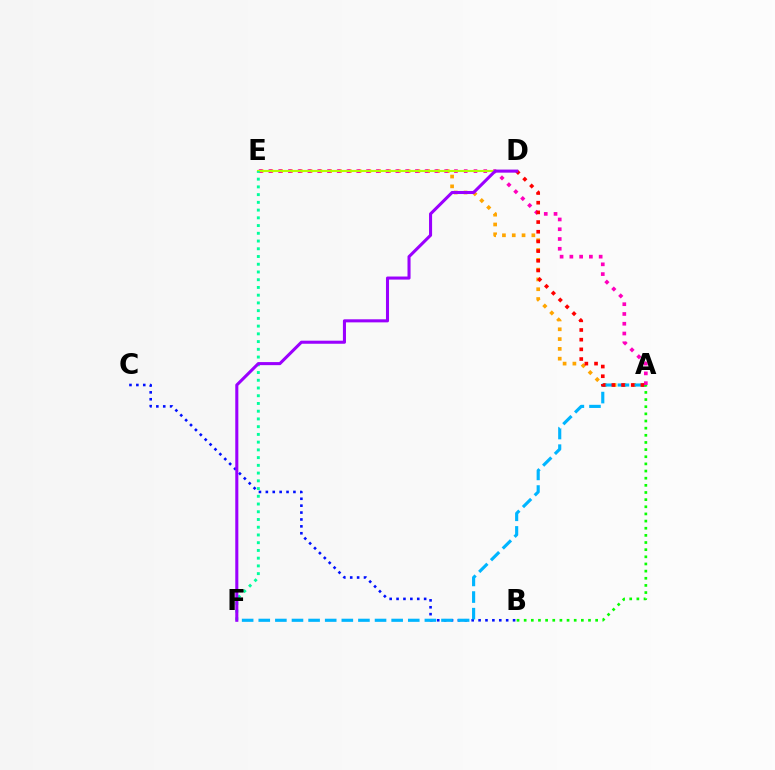{('B', 'C'): [{'color': '#0010ff', 'line_style': 'dotted', 'thickness': 1.87}], ('A', 'E'): [{'color': '#ffa500', 'line_style': 'dotted', 'thickness': 2.66}, {'color': '#ff00bd', 'line_style': 'dotted', 'thickness': 2.65}], ('A', 'F'): [{'color': '#00b5ff', 'line_style': 'dashed', 'thickness': 2.26}], ('D', 'E'): [{'color': '#b3ff00', 'line_style': 'solid', 'thickness': 1.52}], ('E', 'F'): [{'color': '#00ff9d', 'line_style': 'dotted', 'thickness': 2.1}], ('A', 'B'): [{'color': '#08ff00', 'line_style': 'dotted', 'thickness': 1.94}], ('A', 'D'): [{'color': '#ff0000', 'line_style': 'dotted', 'thickness': 2.63}], ('D', 'F'): [{'color': '#9b00ff', 'line_style': 'solid', 'thickness': 2.21}]}